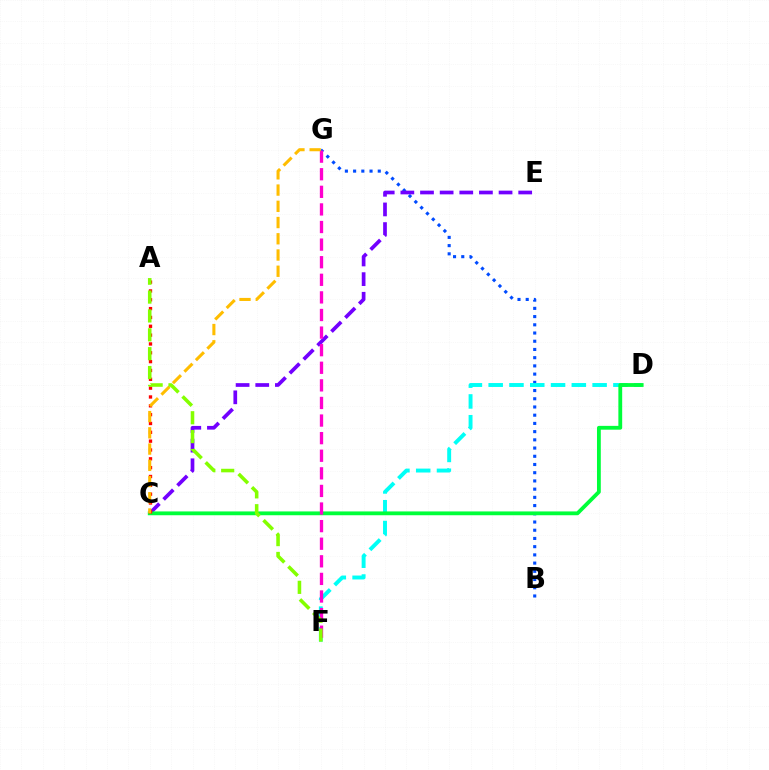{('B', 'G'): [{'color': '#004bff', 'line_style': 'dotted', 'thickness': 2.23}], ('C', 'E'): [{'color': '#7200ff', 'line_style': 'dashed', 'thickness': 2.67}], ('D', 'F'): [{'color': '#00fff6', 'line_style': 'dashed', 'thickness': 2.82}], ('C', 'D'): [{'color': '#00ff39', 'line_style': 'solid', 'thickness': 2.74}], ('A', 'C'): [{'color': '#ff0000', 'line_style': 'dotted', 'thickness': 2.4}], ('F', 'G'): [{'color': '#ff00cf', 'line_style': 'dashed', 'thickness': 2.39}], ('C', 'G'): [{'color': '#ffbd00', 'line_style': 'dashed', 'thickness': 2.21}], ('A', 'F'): [{'color': '#84ff00', 'line_style': 'dashed', 'thickness': 2.56}]}